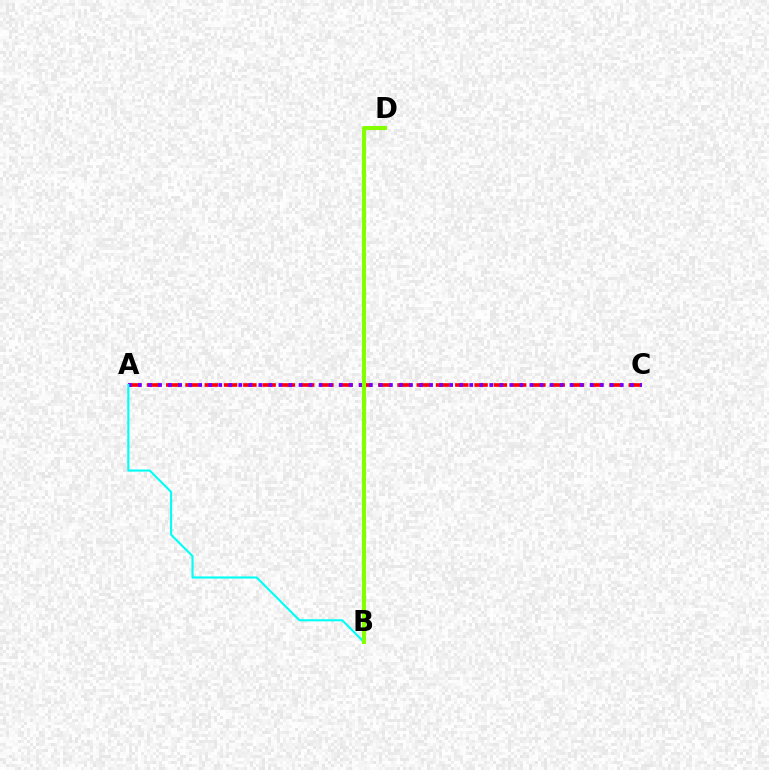{('A', 'C'): [{'color': '#ff0000', 'line_style': 'dashed', 'thickness': 2.62}, {'color': '#7200ff', 'line_style': 'dotted', 'thickness': 2.73}], ('A', 'B'): [{'color': '#00fff6', 'line_style': 'solid', 'thickness': 1.52}], ('B', 'D'): [{'color': '#84ff00', 'line_style': 'solid', 'thickness': 2.93}]}